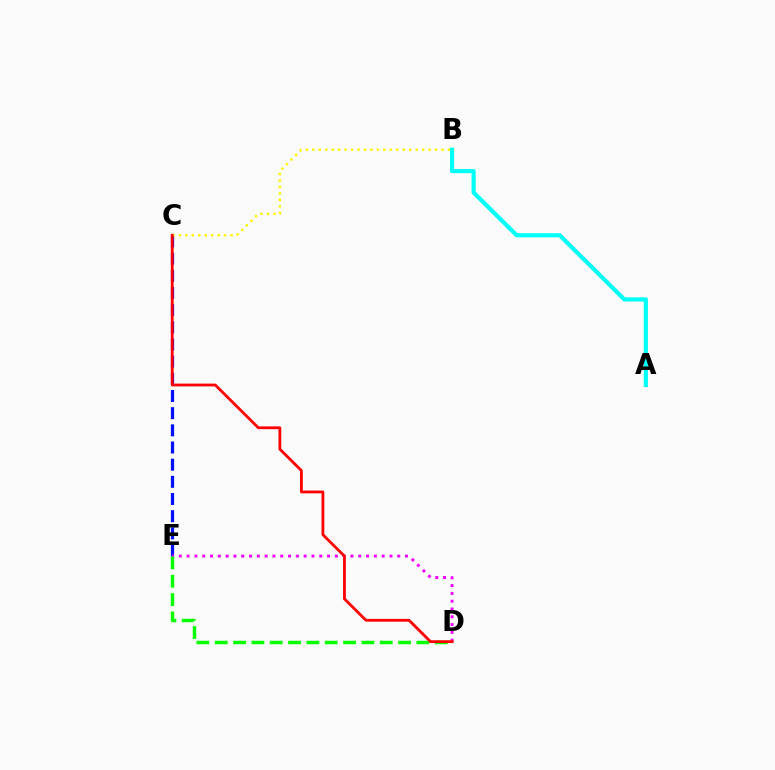{('C', 'E'): [{'color': '#0010ff', 'line_style': 'dashed', 'thickness': 2.33}], ('D', 'E'): [{'color': '#ee00ff', 'line_style': 'dotted', 'thickness': 2.12}, {'color': '#08ff00', 'line_style': 'dashed', 'thickness': 2.49}], ('B', 'C'): [{'color': '#fcf500', 'line_style': 'dotted', 'thickness': 1.76}], ('C', 'D'): [{'color': '#ff0000', 'line_style': 'solid', 'thickness': 2.02}], ('A', 'B'): [{'color': '#00fff6', 'line_style': 'solid', 'thickness': 2.98}]}